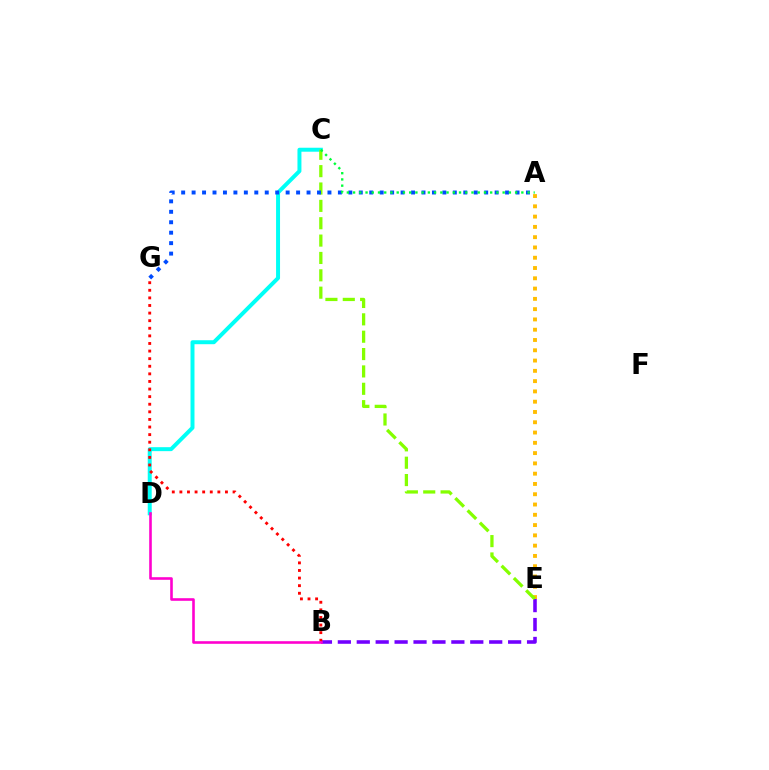{('A', 'E'): [{'color': '#ffbd00', 'line_style': 'dotted', 'thickness': 2.79}], ('C', 'D'): [{'color': '#00fff6', 'line_style': 'solid', 'thickness': 2.86}], ('B', 'E'): [{'color': '#7200ff', 'line_style': 'dashed', 'thickness': 2.57}], ('C', 'E'): [{'color': '#84ff00', 'line_style': 'dashed', 'thickness': 2.36}], ('B', 'G'): [{'color': '#ff0000', 'line_style': 'dotted', 'thickness': 2.06}], ('A', 'G'): [{'color': '#004bff', 'line_style': 'dotted', 'thickness': 2.84}], ('A', 'C'): [{'color': '#00ff39', 'line_style': 'dotted', 'thickness': 1.69}], ('B', 'D'): [{'color': '#ff00cf', 'line_style': 'solid', 'thickness': 1.88}]}